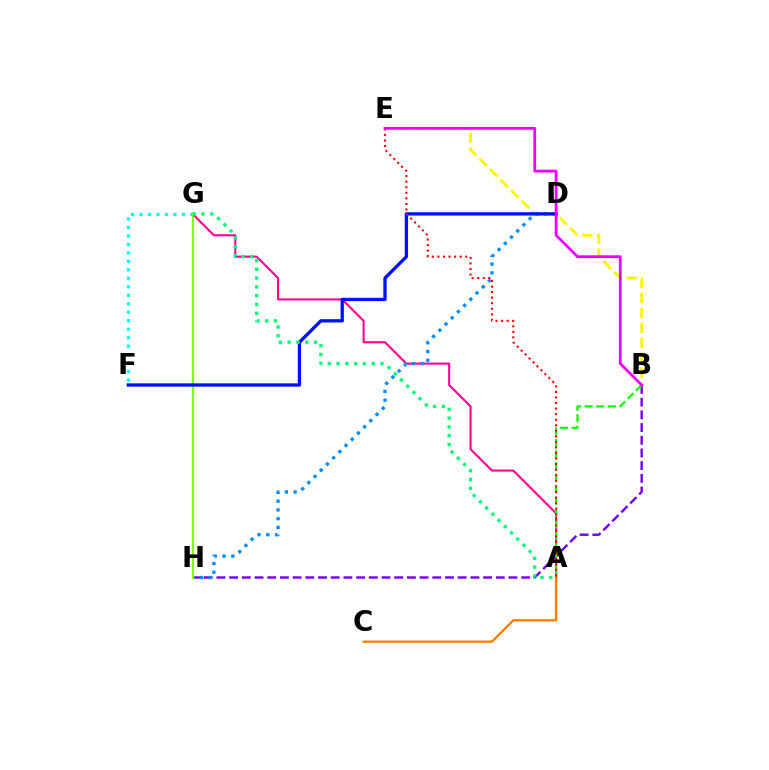{('B', 'E'): [{'color': '#fcf500', 'line_style': 'dashed', 'thickness': 2.03}, {'color': '#ee00ff', 'line_style': 'solid', 'thickness': 2.0}], ('A', 'G'): [{'color': '#ff0094', 'line_style': 'solid', 'thickness': 1.5}, {'color': '#00ff74', 'line_style': 'dotted', 'thickness': 2.39}], ('B', 'H'): [{'color': '#7200ff', 'line_style': 'dashed', 'thickness': 1.72}], ('F', 'G'): [{'color': '#00fff6', 'line_style': 'dotted', 'thickness': 2.3}], ('A', 'C'): [{'color': '#ff7c00', 'line_style': 'solid', 'thickness': 1.65}], ('D', 'H'): [{'color': '#008cff', 'line_style': 'dotted', 'thickness': 2.38}], ('G', 'H'): [{'color': '#84ff00', 'line_style': 'solid', 'thickness': 1.54}], ('D', 'F'): [{'color': '#0010ff', 'line_style': 'solid', 'thickness': 2.38}], ('A', 'B'): [{'color': '#08ff00', 'line_style': 'dashed', 'thickness': 1.57}], ('A', 'E'): [{'color': '#ff0000', 'line_style': 'dotted', 'thickness': 1.51}]}